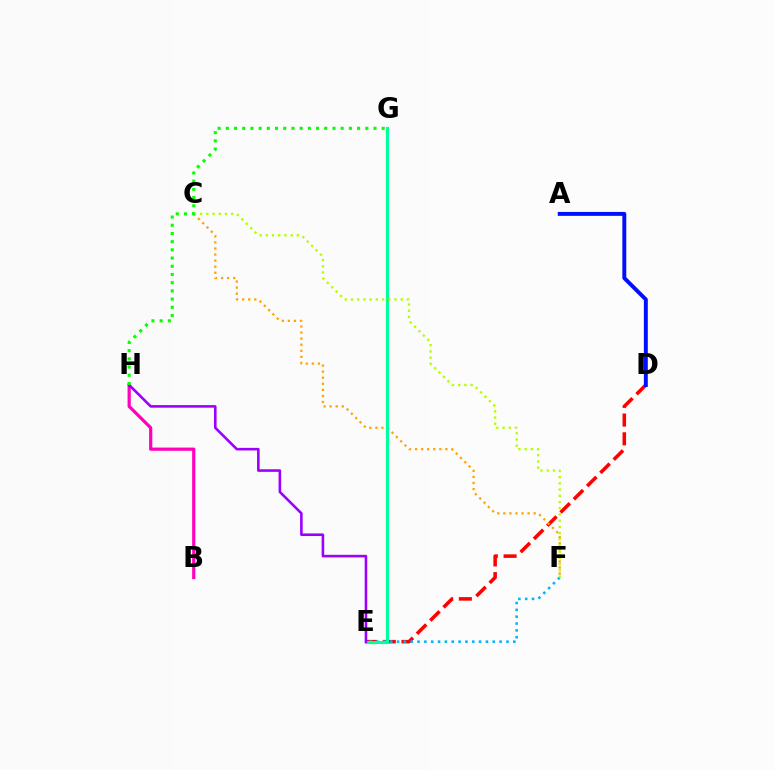{('D', 'E'): [{'color': '#ff0000', 'line_style': 'dashed', 'thickness': 2.55}], ('A', 'D'): [{'color': '#0010ff', 'line_style': 'solid', 'thickness': 2.83}], ('B', 'H'): [{'color': '#ff00bd', 'line_style': 'solid', 'thickness': 2.31}], ('E', 'F'): [{'color': '#00b5ff', 'line_style': 'dotted', 'thickness': 1.86}], ('C', 'F'): [{'color': '#ffa500', 'line_style': 'dotted', 'thickness': 1.65}, {'color': '#b3ff00', 'line_style': 'dotted', 'thickness': 1.69}], ('E', 'G'): [{'color': '#00ff9d', 'line_style': 'solid', 'thickness': 2.26}], ('E', 'H'): [{'color': '#9b00ff', 'line_style': 'solid', 'thickness': 1.86}], ('G', 'H'): [{'color': '#08ff00', 'line_style': 'dotted', 'thickness': 2.23}]}